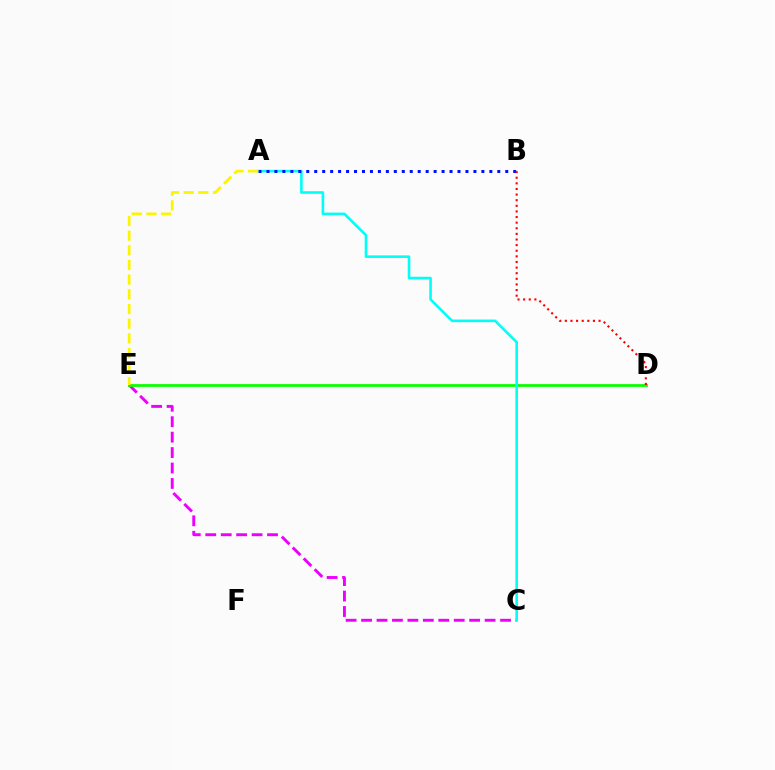{('C', 'E'): [{'color': '#ee00ff', 'line_style': 'dashed', 'thickness': 2.1}], ('D', 'E'): [{'color': '#08ff00', 'line_style': 'solid', 'thickness': 1.99}], ('A', 'C'): [{'color': '#00fff6', 'line_style': 'solid', 'thickness': 1.88}], ('A', 'B'): [{'color': '#0010ff', 'line_style': 'dotted', 'thickness': 2.16}], ('A', 'E'): [{'color': '#fcf500', 'line_style': 'dashed', 'thickness': 1.99}], ('B', 'D'): [{'color': '#ff0000', 'line_style': 'dotted', 'thickness': 1.53}]}